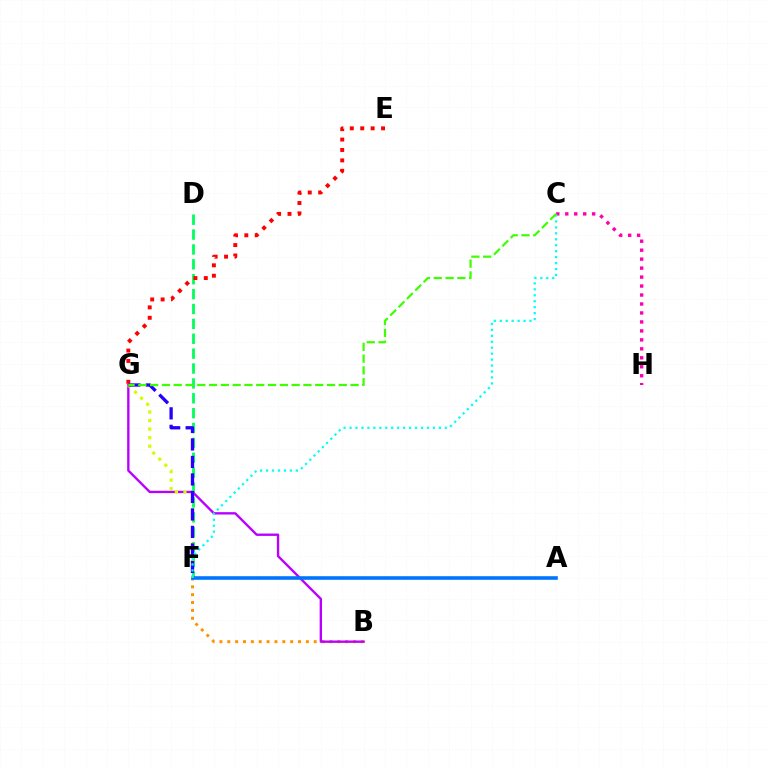{('B', 'F'): [{'color': '#ff9400', 'line_style': 'dotted', 'thickness': 2.14}], ('D', 'F'): [{'color': '#00ff5c', 'line_style': 'dashed', 'thickness': 2.02}], ('E', 'G'): [{'color': '#ff0000', 'line_style': 'dotted', 'thickness': 2.83}], ('B', 'G'): [{'color': '#b900ff', 'line_style': 'solid', 'thickness': 1.7}], ('A', 'F'): [{'color': '#0074ff', 'line_style': 'solid', 'thickness': 2.59}], ('F', 'G'): [{'color': '#d1ff00', 'line_style': 'dotted', 'thickness': 2.32}, {'color': '#2500ff', 'line_style': 'dashed', 'thickness': 2.38}], ('C', 'H'): [{'color': '#ff00ac', 'line_style': 'dotted', 'thickness': 2.44}], ('C', 'F'): [{'color': '#00fff6', 'line_style': 'dotted', 'thickness': 1.62}], ('C', 'G'): [{'color': '#3dff00', 'line_style': 'dashed', 'thickness': 1.6}]}